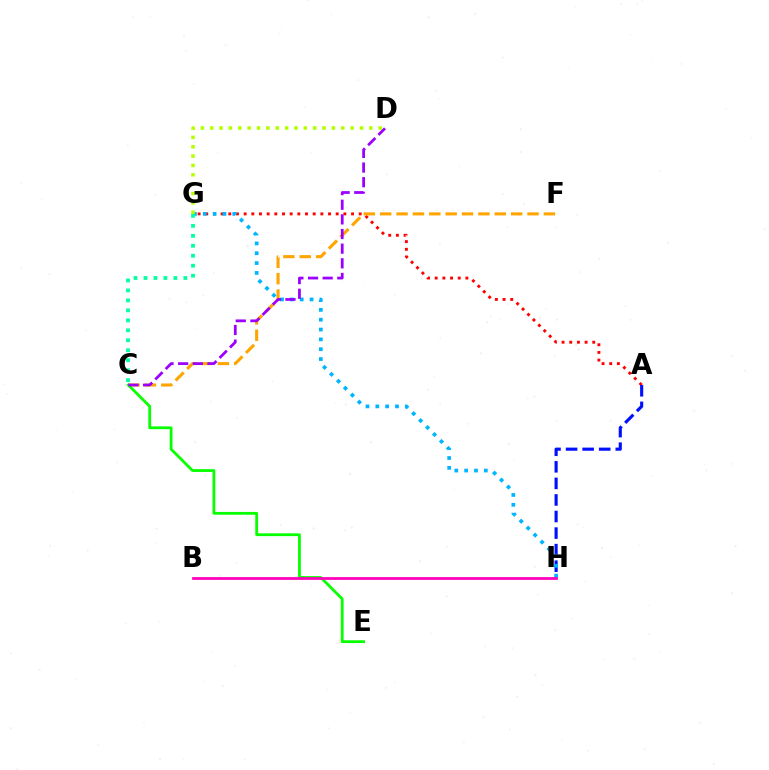{('A', 'G'): [{'color': '#ff0000', 'line_style': 'dotted', 'thickness': 2.08}], ('A', 'H'): [{'color': '#0010ff', 'line_style': 'dashed', 'thickness': 2.25}], ('C', 'F'): [{'color': '#ffa500', 'line_style': 'dashed', 'thickness': 2.22}], ('G', 'H'): [{'color': '#00b5ff', 'line_style': 'dotted', 'thickness': 2.67}], ('C', 'E'): [{'color': '#08ff00', 'line_style': 'solid', 'thickness': 2.01}], ('B', 'H'): [{'color': '#ff00bd', 'line_style': 'solid', 'thickness': 1.99}], ('C', 'D'): [{'color': '#9b00ff', 'line_style': 'dashed', 'thickness': 1.99}], ('D', 'G'): [{'color': '#b3ff00', 'line_style': 'dotted', 'thickness': 2.54}], ('C', 'G'): [{'color': '#00ff9d', 'line_style': 'dotted', 'thickness': 2.71}]}